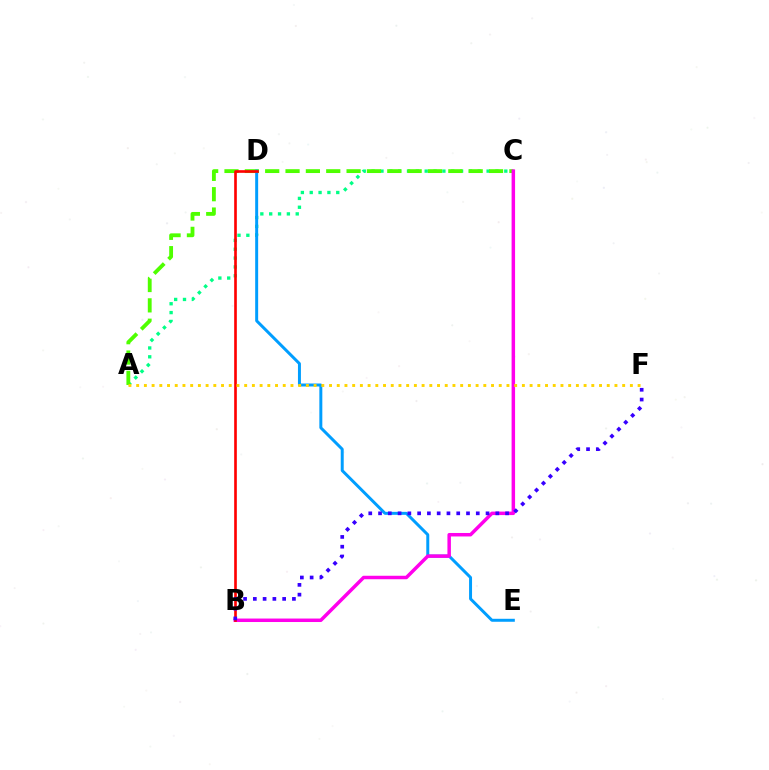{('A', 'C'): [{'color': '#00ff86', 'line_style': 'dotted', 'thickness': 2.4}, {'color': '#4fff00', 'line_style': 'dashed', 'thickness': 2.76}], ('D', 'E'): [{'color': '#009eff', 'line_style': 'solid', 'thickness': 2.14}], ('B', 'C'): [{'color': '#ff00ed', 'line_style': 'solid', 'thickness': 2.51}], ('B', 'D'): [{'color': '#ff0000', 'line_style': 'solid', 'thickness': 1.9}], ('A', 'F'): [{'color': '#ffd500', 'line_style': 'dotted', 'thickness': 2.1}], ('B', 'F'): [{'color': '#3700ff', 'line_style': 'dotted', 'thickness': 2.66}]}